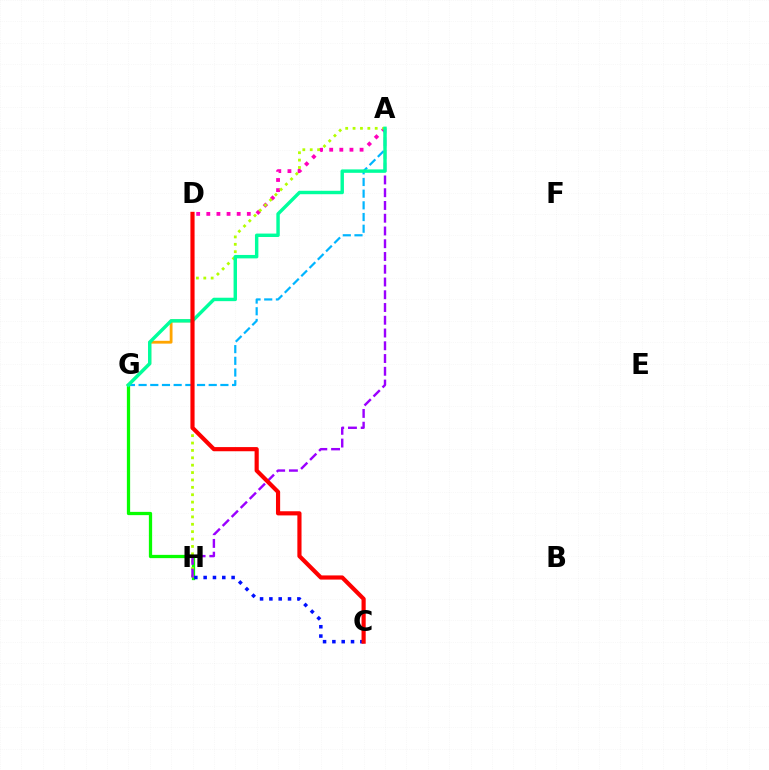{('G', 'H'): [{'color': '#08ff00', 'line_style': 'solid', 'thickness': 2.35}], ('A', 'G'): [{'color': '#00b5ff', 'line_style': 'dashed', 'thickness': 1.59}, {'color': '#00ff9d', 'line_style': 'solid', 'thickness': 2.47}], ('A', 'D'): [{'color': '#ff00bd', 'line_style': 'dotted', 'thickness': 2.75}], ('D', 'G'): [{'color': '#ffa500', 'line_style': 'solid', 'thickness': 2.02}], ('C', 'H'): [{'color': '#0010ff', 'line_style': 'dotted', 'thickness': 2.53}], ('A', 'H'): [{'color': '#b3ff00', 'line_style': 'dotted', 'thickness': 2.01}, {'color': '#9b00ff', 'line_style': 'dashed', 'thickness': 1.73}], ('C', 'D'): [{'color': '#ff0000', 'line_style': 'solid', 'thickness': 3.0}]}